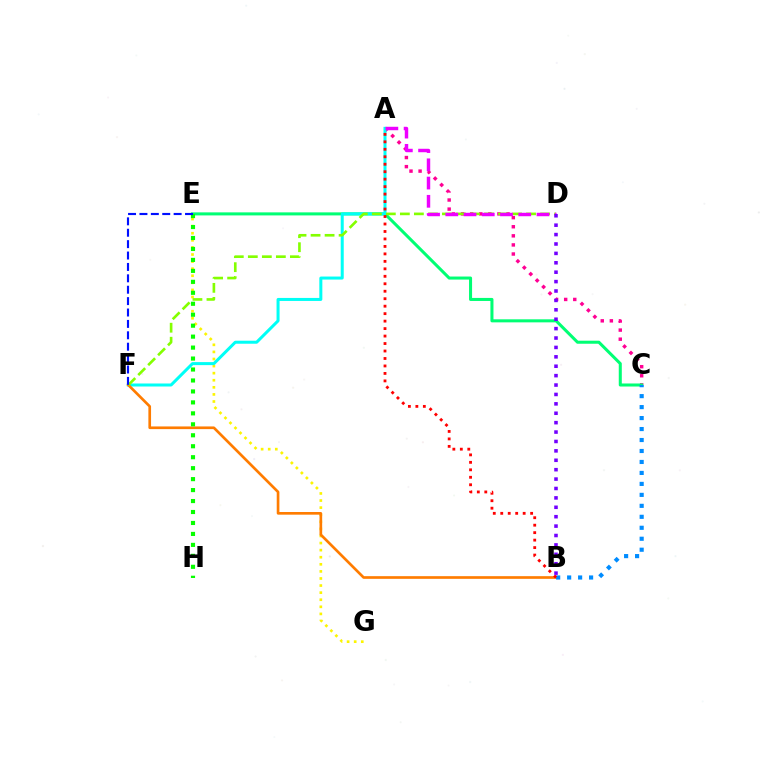{('A', 'C'): [{'color': '#ff0094', 'line_style': 'dotted', 'thickness': 2.47}], ('C', 'E'): [{'color': '#00ff74', 'line_style': 'solid', 'thickness': 2.19}], ('E', 'G'): [{'color': '#fcf500', 'line_style': 'dotted', 'thickness': 1.92}], ('A', 'F'): [{'color': '#00fff6', 'line_style': 'solid', 'thickness': 2.17}], ('B', 'F'): [{'color': '#ff7c00', 'line_style': 'solid', 'thickness': 1.92}], ('D', 'F'): [{'color': '#84ff00', 'line_style': 'dashed', 'thickness': 1.9}], ('E', 'H'): [{'color': '#08ff00', 'line_style': 'dotted', 'thickness': 2.98}], ('B', 'C'): [{'color': '#008cff', 'line_style': 'dotted', 'thickness': 2.98}], ('A', 'B'): [{'color': '#ff0000', 'line_style': 'dotted', 'thickness': 2.03}], ('A', 'D'): [{'color': '#ee00ff', 'line_style': 'dashed', 'thickness': 2.48}], ('E', 'F'): [{'color': '#0010ff', 'line_style': 'dashed', 'thickness': 1.55}], ('B', 'D'): [{'color': '#7200ff', 'line_style': 'dotted', 'thickness': 2.56}]}